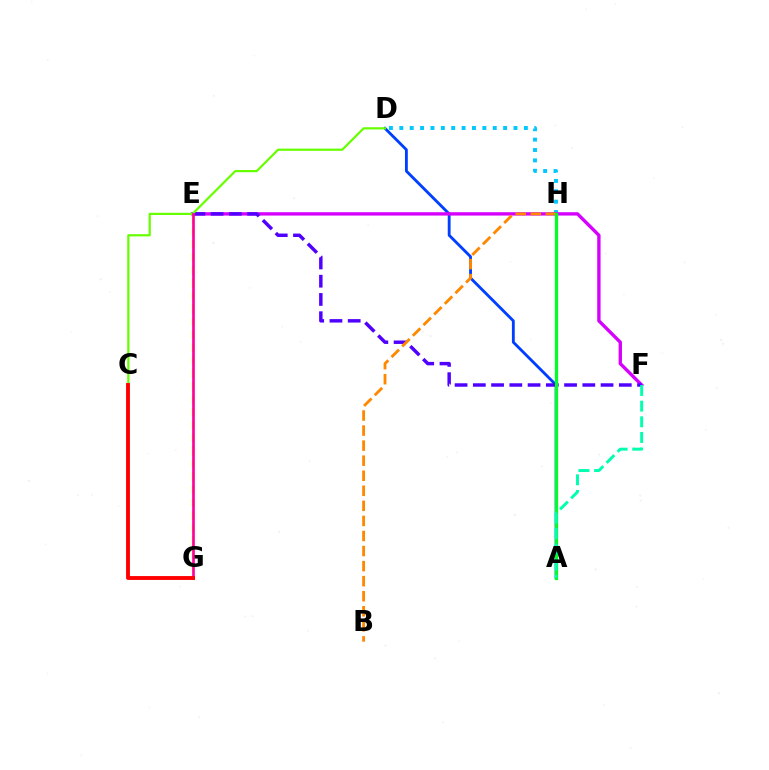{('D', 'H'): [{'color': '#00c7ff', 'line_style': 'dotted', 'thickness': 2.82}], ('A', 'D'): [{'color': '#003fff', 'line_style': 'solid', 'thickness': 2.04}], ('E', 'F'): [{'color': '#d600ff', 'line_style': 'solid', 'thickness': 2.42}, {'color': '#4f00ff', 'line_style': 'dashed', 'thickness': 2.48}], ('E', 'G'): [{'color': '#eeff00', 'line_style': 'dashed', 'thickness': 1.75}, {'color': '#ff00a0', 'line_style': 'solid', 'thickness': 1.92}], ('B', 'H'): [{'color': '#ff8800', 'line_style': 'dashed', 'thickness': 2.05}], ('C', 'D'): [{'color': '#66ff00', 'line_style': 'solid', 'thickness': 1.58}], ('A', 'H'): [{'color': '#00ff27', 'line_style': 'solid', 'thickness': 2.32}], ('C', 'G'): [{'color': '#ff0000', 'line_style': 'solid', 'thickness': 2.79}], ('A', 'F'): [{'color': '#00ffaf', 'line_style': 'dashed', 'thickness': 2.13}]}